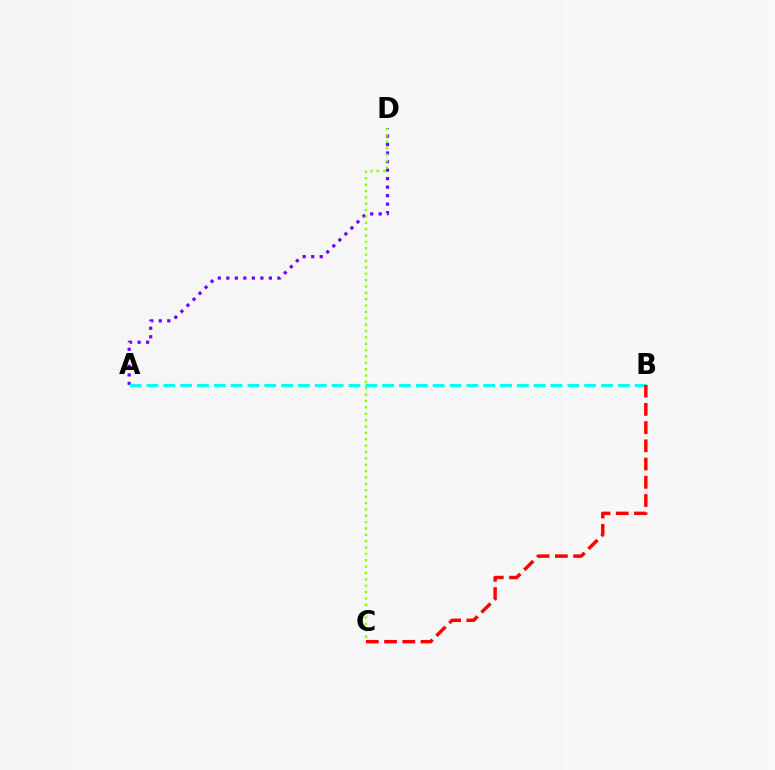{('A', 'D'): [{'color': '#7200ff', 'line_style': 'dotted', 'thickness': 2.31}], ('C', 'D'): [{'color': '#84ff00', 'line_style': 'dotted', 'thickness': 1.73}], ('A', 'B'): [{'color': '#00fff6', 'line_style': 'dashed', 'thickness': 2.29}], ('B', 'C'): [{'color': '#ff0000', 'line_style': 'dashed', 'thickness': 2.48}]}